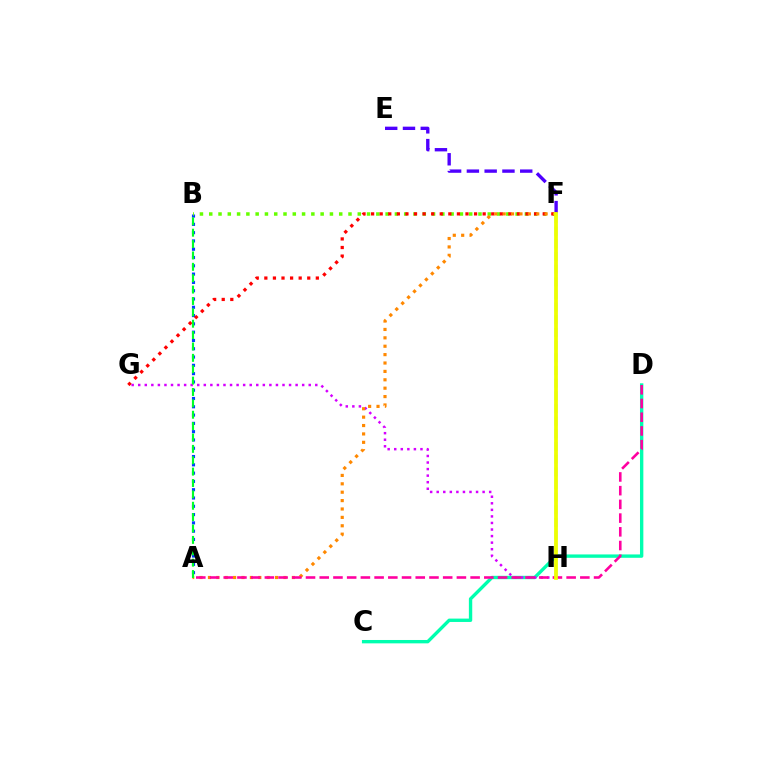{('F', 'H'): [{'color': '#00c7ff', 'line_style': 'dashed', 'thickness': 1.72}, {'color': '#eeff00', 'line_style': 'solid', 'thickness': 2.71}], ('C', 'D'): [{'color': '#00ffaf', 'line_style': 'solid', 'thickness': 2.42}], ('G', 'H'): [{'color': '#d600ff', 'line_style': 'dotted', 'thickness': 1.78}], ('E', 'F'): [{'color': '#4f00ff', 'line_style': 'dashed', 'thickness': 2.42}], ('A', 'B'): [{'color': '#003fff', 'line_style': 'dotted', 'thickness': 2.25}, {'color': '#00ff27', 'line_style': 'dashed', 'thickness': 1.55}], ('B', 'F'): [{'color': '#66ff00', 'line_style': 'dotted', 'thickness': 2.52}], ('F', 'G'): [{'color': '#ff0000', 'line_style': 'dotted', 'thickness': 2.33}], ('A', 'F'): [{'color': '#ff8800', 'line_style': 'dotted', 'thickness': 2.28}], ('A', 'D'): [{'color': '#ff00a0', 'line_style': 'dashed', 'thickness': 1.86}]}